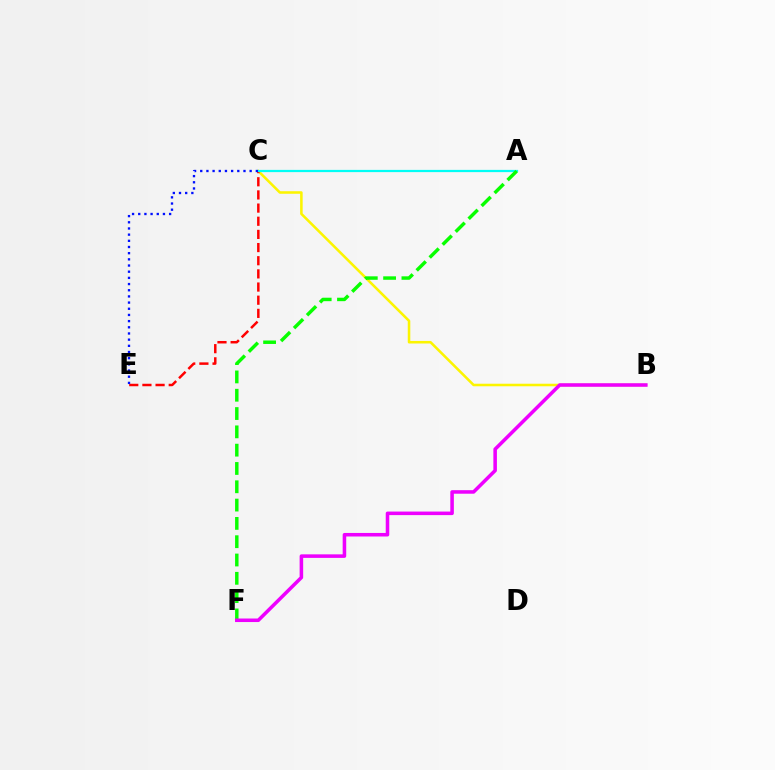{('B', 'C'): [{'color': '#fcf500', 'line_style': 'solid', 'thickness': 1.84}], ('C', 'E'): [{'color': '#ff0000', 'line_style': 'dashed', 'thickness': 1.79}, {'color': '#0010ff', 'line_style': 'dotted', 'thickness': 1.68}], ('A', 'C'): [{'color': '#00fff6', 'line_style': 'solid', 'thickness': 1.61}], ('A', 'F'): [{'color': '#08ff00', 'line_style': 'dashed', 'thickness': 2.49}], ('B', 'F'): [{'color': '#ee00ff', 'line_style': 'solid', 'thickness': 2.55}]}